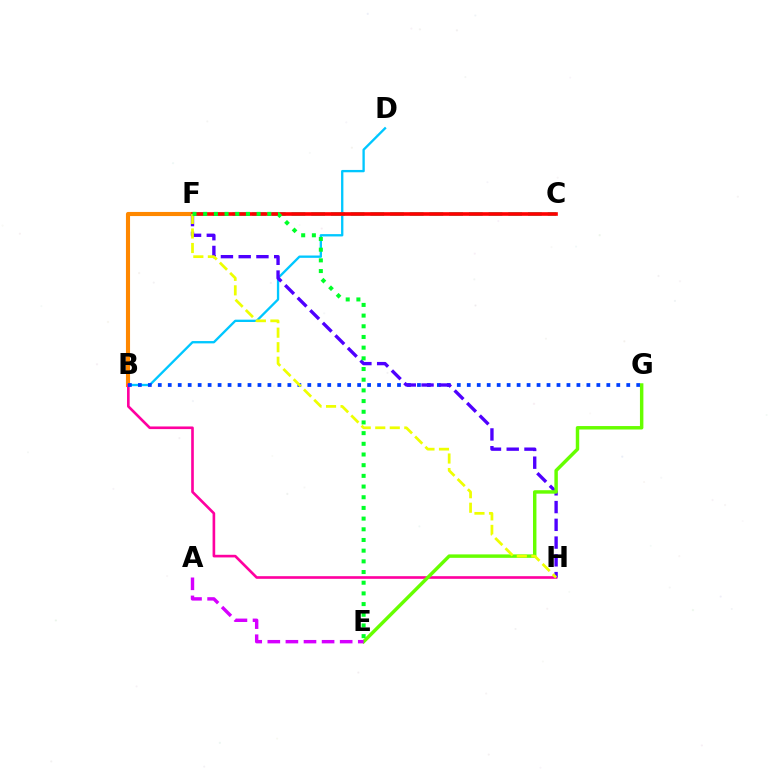{('B', 'D'): [{'color': '#00c7ff', 'line_style': 'solid', 'thickness': 1.68}], ('C', 'F'): [{'color': '#00ffaf', 'line_style': 'dashed', 'thickness': 2.68}, {'color': '#ff0000', 'line_style': 'solid', 'thickness': 2.62}], ('B', 'F'): [{'color': '#ff8800', 'line_style': 'solid', 'thickness': 2.96}], ('B', 'H'): [{'color': '#ff00a0', 'line_style': 'solid', 'thickness': 1.9}], ('B', 'G'): [{'color': '#003fff', 'line_style': 'dotted', 'thickness': 2.71}], ('F', 'H'): [{'color': '#4f00ff', 'line_style': 'dashed', 'thickness': 2.41}, {'color': '#eeff00', 'line_style': 'dashed', 'thickness': 1.97}], ('E', 'G'): [{'color': '#66ff00', 'line_style': 'solid', 'thickness': 2.48}], ('A', 'E'): [{'color': '#d600ff', 'line_style': 'dashed', 'thickness': 2.46}], ('E', 'F'): [{'color': '#00ff27', 'line_style': 'dotted', 'thickness': 2.9}]}